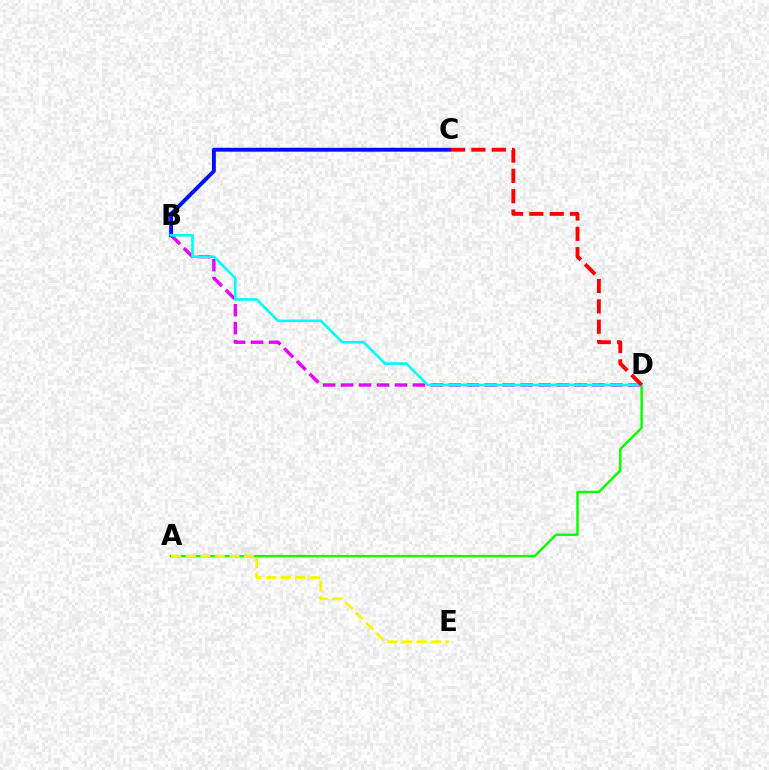{('B', 'D'): [{'color': '#ee00ff', 'line_style': 'dashed', 'thickness': 2.44}, {'color': '#00fff6', 'line_style': 'solid', 'thickness': 1.9}], ('A', 'D'): [{'color': '#08ff00', 'line_style': 'solid', 'thickness': 1.76}], ('A', 'E'): [{'color': '#fcf500', 'line_style': 'dashed', 'thickness': 1.98}], ('B', 'C'): [{'color': '#0010ff', 'line_style': 'solid', 'thickness': 2.81}], ('C', 'D'): [{'color': '#ff0000', 'line_style': 'dashed', 'thickness': 2.77}]}